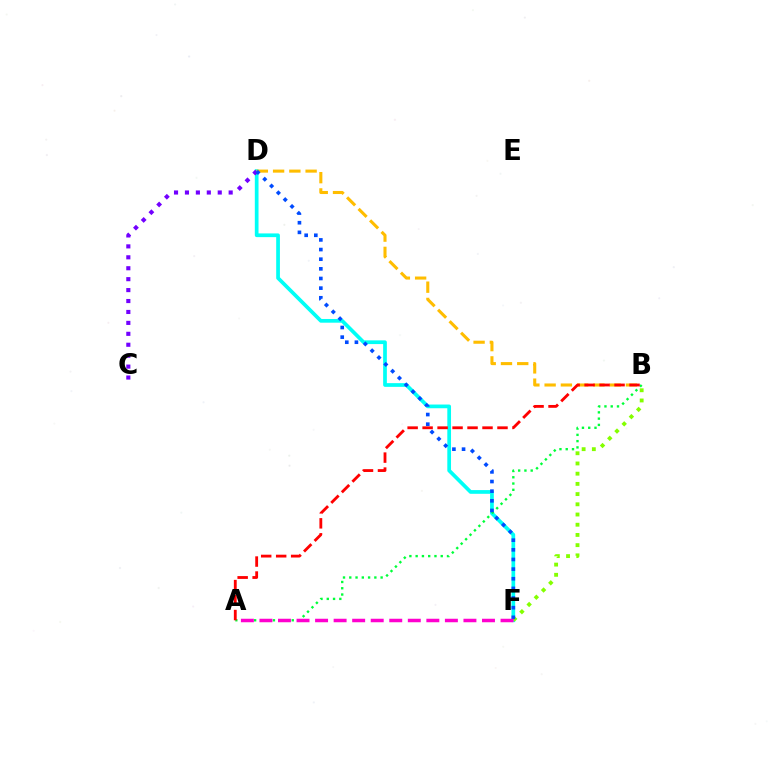{('D', 'F'): [{'color': '#00fff6', 'line_style': 'solid', 'thickness': 2.67}, {'color': '#004bff', 'line_style': 'dotted', 'thickness': 2.62}], ('C', 'D'): [{'color': '#7200ff', 'line_style': 'dotted', 'thickness': 2.97}], ('A', 'B'): [{'color': '#00ff39', 'line_style': 'dotted', 'thickness': 1.7}, {'color': '#ff0000', 'line_style': 'dashed', 'thickness': 2.03}], ('B', 'D'): [{'color': '#ffbd00', 'line_style': 'dashed', 'thickness': 2.21}], ('B', 'F'): [{'color': '#84ff00', 'line_style': 'dotted', 'thickness': 2.77}], ('A', 'F'): [{'color': '#ff00cf', 'line_style': 'dashed', 'thickness': 2.52}]}